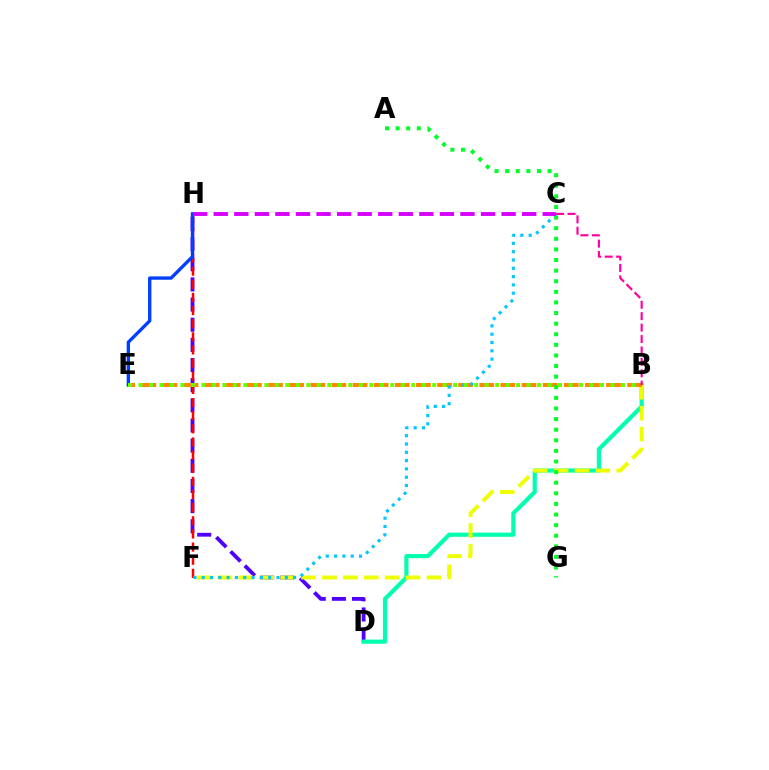{('D', 'H'): [{'color': '#4f00ff', 'line_style': 'dashed', 'thickness': 2.74}], ('B', 'D'): [{'color': '#00ffaf', 'line_style': 'solid', 'thickness': 2.99}], ('F', 'H'): [{'color': '#ff0000', 'line_style': 'dashed', 'thickness': 1.78}], ('B', 'F'): [{'color': '#eeff00', 'line_style': 'dashed', 'thickness': 2.84}], ('B', 'E'): [{'color': '#ff8800', 'line_style': 'dashed', 'thickness': 2.87}, {'color': '#66ff00', 'line_style': 'dotted', 'thickness': 2.85}], ('E', 'H'): [{'color': '#003fff', 'line_style': 'solid', 'thickness': 2.4}], ('C', 'F'): [{'color': '#00c7ff', 'line_style': 'dotted', 'thickness': 2.26}], ('A', 'G'): [{'color': '#00ff27', 'line_style': 'dotted', 'thickness': 2.88}], ('B', 'C'): [{'color': '#ff00a0', 'line_style': 'dashed', 'thickness': 1.55}], ('C', 'H'): [{'color': '#d600ff', 'line_style': 'dashed', 'thickness': 2.79}]}